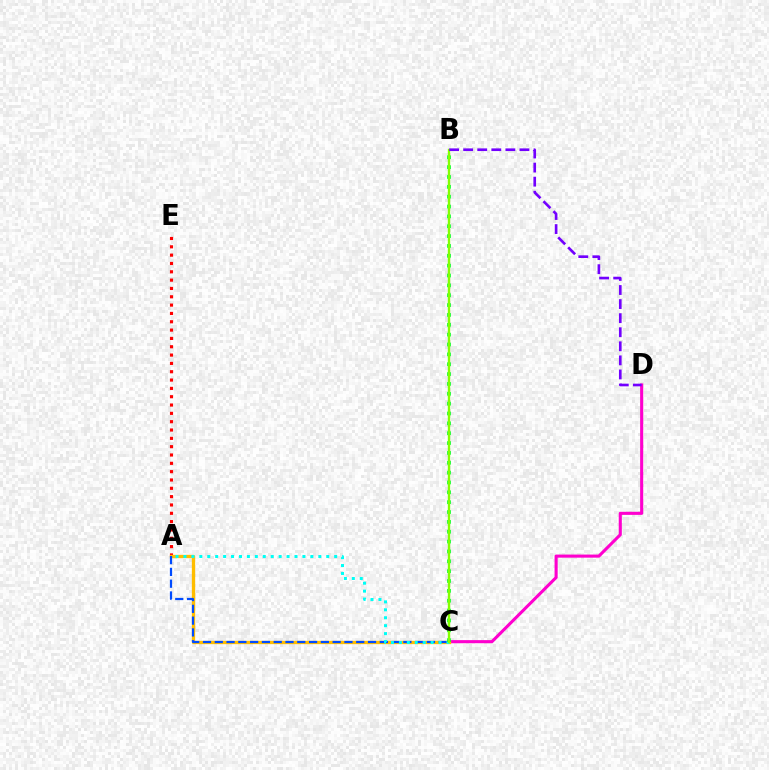{('A', 'E'): [{'color': '#ff0000', 'line_style': 'dotted', 'thickness': 2.26}], ('C', 'D'): [{'color': '#ff00cf', 'line_style': 'solid', 'thickness': 2.22}], ('A', 'C'): [{'color': '#ffbd00', 'line_style': 'solid', 'thickness': 2.38}, {'color': '#004bff', 'line_style': 'dashed', 'thickness': 1.6}, {'color': '#00fff6', 'line_style': 'dotted', 'thickness': 2.16}], ('B', 'C'): [{'color': '#00ff39', 'line_style': 'dotted', 'thickness': 2.68}, {'color': '#84ff00', 'line_style': 'solid', 'thickness': 1.71}], ('B', 'D'): [{'color': '#7200ff', 'line_style': 'dashed', 'thickness': 1.91}]}